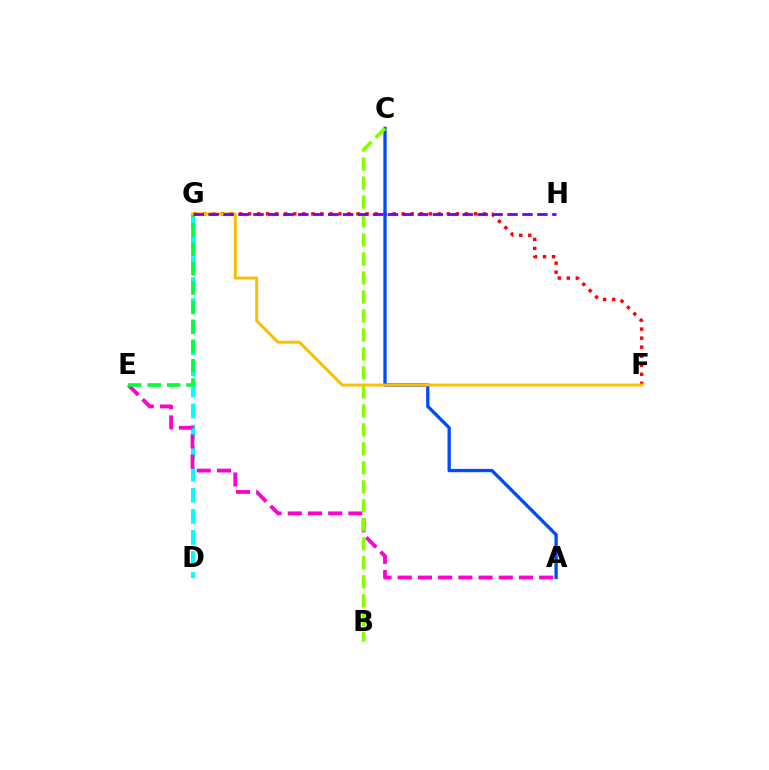{('D', 'G'): [{'color': '#00fff6', 'line_style': 'dashed', 'thickness': 2.86}], ('F', 'G'): [{'color': '#ff0000', 'line_style': 'dotted', 'thickness': 2.45}, {'color': '#ffbd00', 'line_style': 'solid', 'thickness': 2.12}], ('A', 'E'): [{'color': '#ff00cf', 'line_style': 'dashed', 'thickness': 2.74}], ('A', 'C'): [{'color': '#004bff', 'line_style': 'solid', 'thickness': 2.38}], ('E', 'G'): [{'color': '#00ff39', 'line_style': 'dashed', 'thickness': 2.64}], ('B', 'C'): [{'color': '#84ff00', 'line_style': 'dashed', 'thickness': 2.58}], ('G', 'H'): [{'color': '#7200ff', 'line_style': 'dashed', 'thickness': 2.03}]}